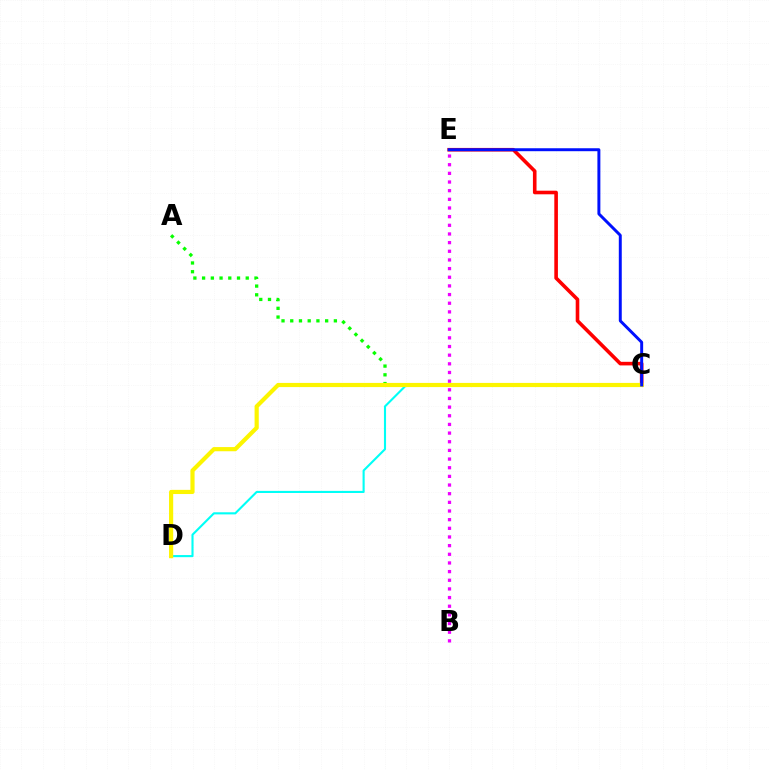{('C', 'D'): [{'color': '#00fff6', 'line_style': 'solid', 'thickness': 1.52}, {'color': '#fcf500', 'line_style': 'solid', 'thickness': 3.0}], ('C', 'E'): [{'color': '#ff0000', 'line_style': 'solid', 'thickness': 2.59}, {'color': '#0010ff', 'line_style': 'solid', 'thickness': 2.13}], ('A', 'C'): [{'color': '#08ff00', 'line_style': 'dotted', 'thickness': 2.37}], ('B', 'E'): [{'color': '#ee00ff', 'line_style': 'dotted', 'thickness': 2.35}]}